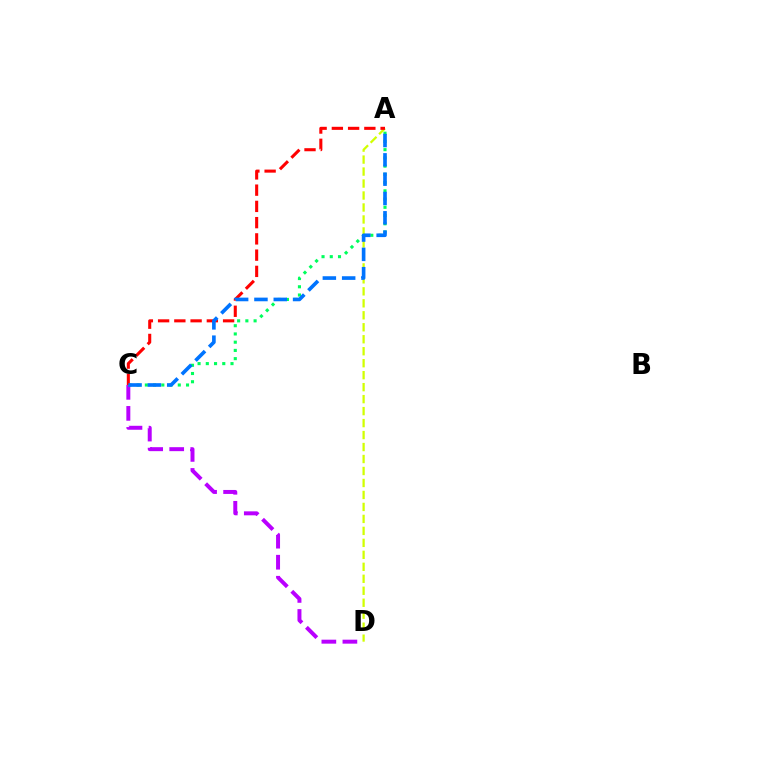{('C', 'D'): [{'color': '#b900ff', 'line_style': 'dashed', 'thickness': 2.86}], ('A', 'C'): [{'color': '#00ff5c', 'line_style': 'dotted', 'thickness': 2.24}, {'color': '#ff0000', 'line_style': 'dashed', 'thickness': 2.21}, {'color': '#0074ff', 'line_style': 'dashed', 'thickness': 2.62}], ('A', 'D'): [{'color': '#d1ff00', 'line_style': 'dashed', 'thickness': 1.63}]}